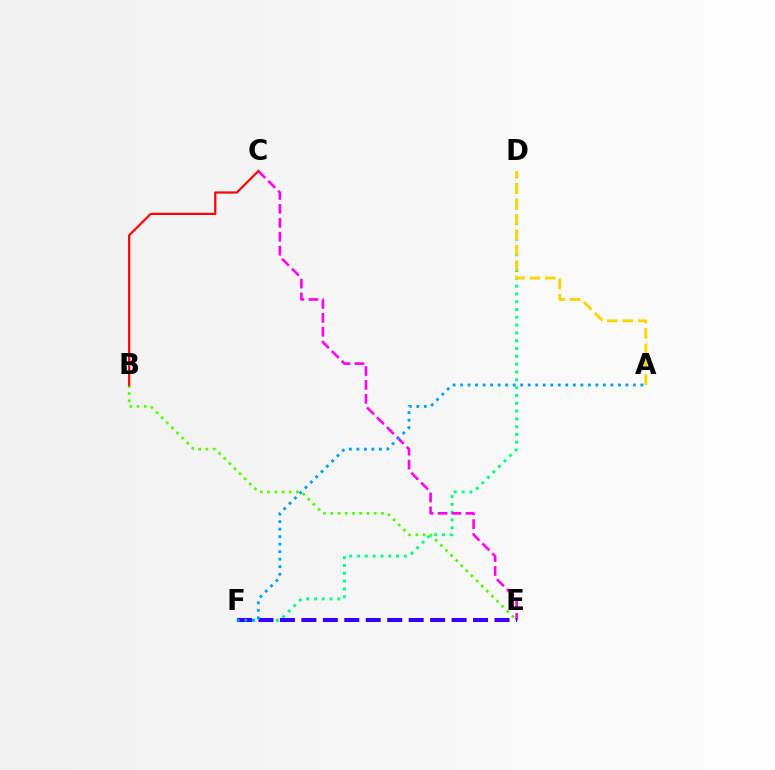{('D', 'F'): [{'color': '#00ff86', 'line_style': 'dotted', 'thickness': 2.12}], ('B', 'E'): [{'color': '#4fff00', 'line_style': 'dotted', 'thickness': 1.96}], ('C', 'E'): [{'color': '#ff00ed', 'line_style': 'dashed', 'thickness': 1.89}], ('E', 'F'): [{'color': '#3700ff', 'line_style': 'dashed', 'thickness': 2.92}], ('A', 'D'): [{'color': '#ffd500', 'line_style': 'dashed', 'thickness': 2.09}], ('A', 'F'): [{'color': '#009eff', 'line_style': 'dotted', 'thickness': 2.04}], ('B', 'C'): [{'color': '#ff0000', 'line_style': 'solid', 'thickness': 1.58}]}